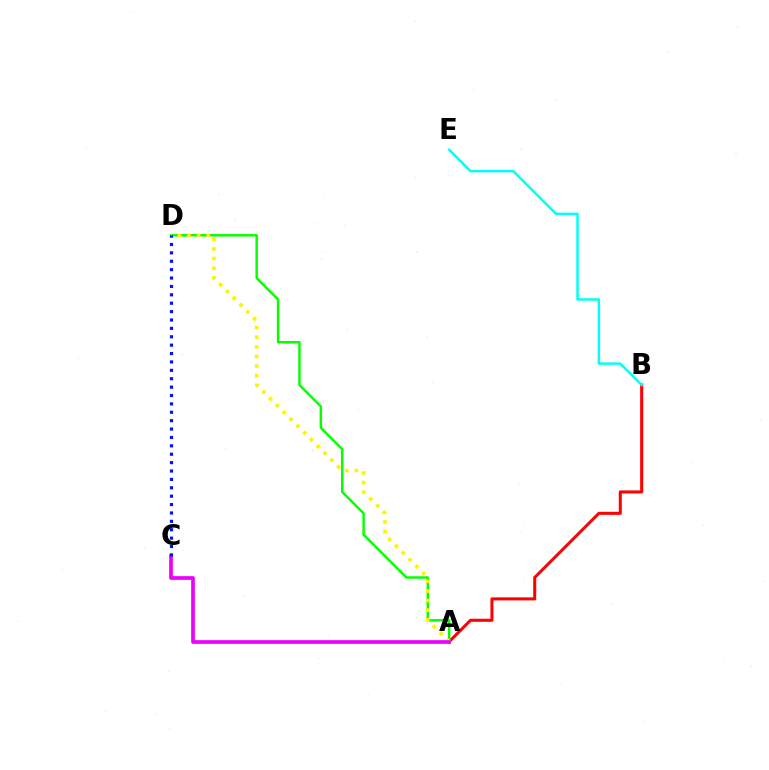{('A', 'B'): [{'color': '#ff0000', 'line_style': 'solid', 'thickness': 2.19}], ('A', 'D'): [{'color': '#08ff00', 'line_style': 'solid', 'thickness': 1.77}, {'color': '#fcf500', 'line_style': 'dotted', 'thickness': 2.62}], ('B', 'E'): [{'color': '#00fff6', 'line_style': 'solid', 'thickness': 1.77}], ('A', 'C'): [{'color': '#ee00ff', 'line_style': 'solid', 'thickness': 2.66}], ('C', 'D'): [{'color': '#0010ff', 'line_style': 'dotted', 'thickness': 2.28}]}